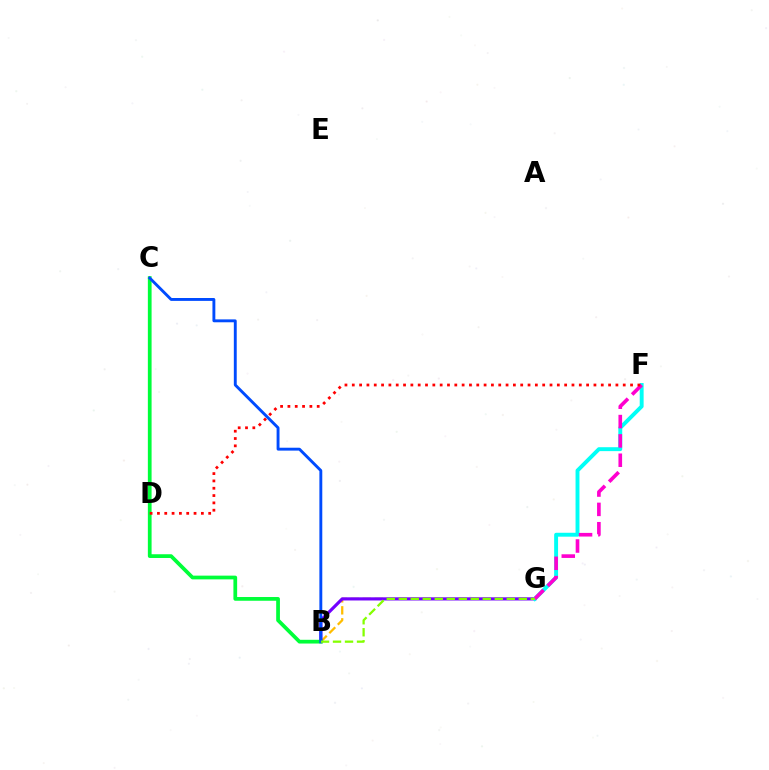{('B', 'G'): [{'color': '#ffbd00', 'line_style': 'dashed', 'thickness': 1.63}, {'color': '#7200ff', 'line_style': 'solid', 'thickness': 2.27}, {'color': '#84ff00', 'line_style': 'dashed', 'thickness': 1.63}], ('B', 'C'): [{'color': '#00ff39', 'line_style': 'solid', 'thickness': 2.69}, {'color': '#004bff', 'line_style': 'solid', 'thickness': 2.08}], ('F', 'G'): [{'color': '#00fff6', 'line_style': 'solid', 'thickness': 2.81}, {'color': '#ff00cf', 'line_style': 'dashed', 'thickness': 2.63}], ('D', 'F'): [{'color': '#ff0000', 'line_style': 'dotted', 'thickness': 1.99}]}